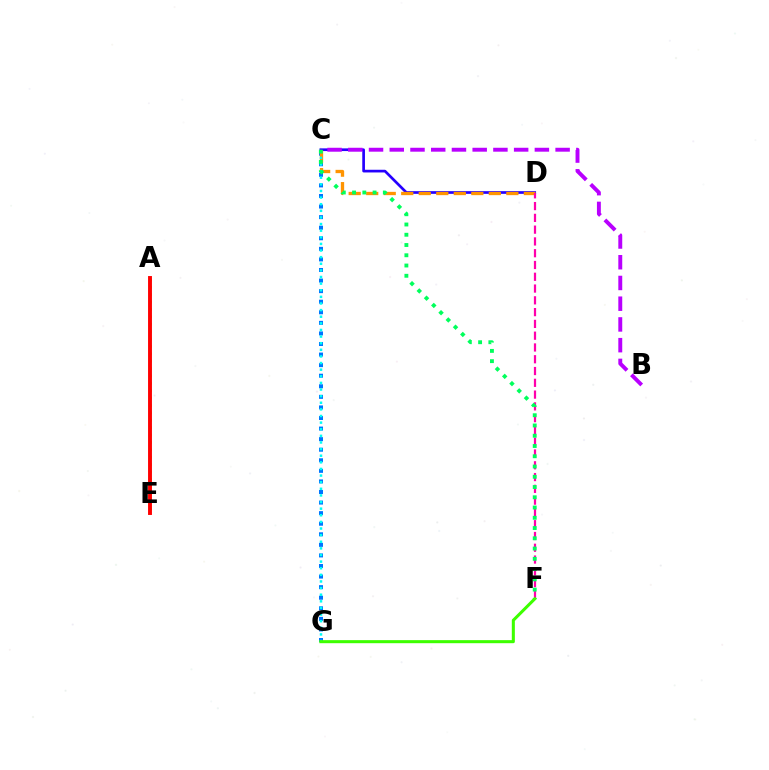{('C', 'G'): [{'color': '#0074ff', 'line_style': 'dotted', 'thickness': 2.87}, {'color': '#00fff6', 'line_style': 'dotted', 'thickness': 1.8}], ('C', 'D'): [{'color': '#2500ff', 'line_style': 'solid', 'thickness': 1.94}, {'color': '#ff9400', 'line_style': 'dashed', 'thickness': 2.38}], ('D', 'F'): [{'color': '#ff00ac', 'line_style': 'dashed', 'thickness': 1.6}], ('B', 'C'): [{'color': '#b900ff', 'line_style': 'dashed', 'thickness': 2.82}], ('C', 'F'): [{'color': '#00ff5c', 'line_style': 'dotted', 'thickness': 2.79}], ('A', 'E'): [{'color': '#d1ff00', 'line_style': 'dotted', 'thickness': 2.01}, {'color': '#ff0000', 'line_style': 'solid', 'thickness': 2.81}], ('F', 'G'): [{'color': '#3dff00', 'line_style': 'solid', 'thickness': 2.19}]}